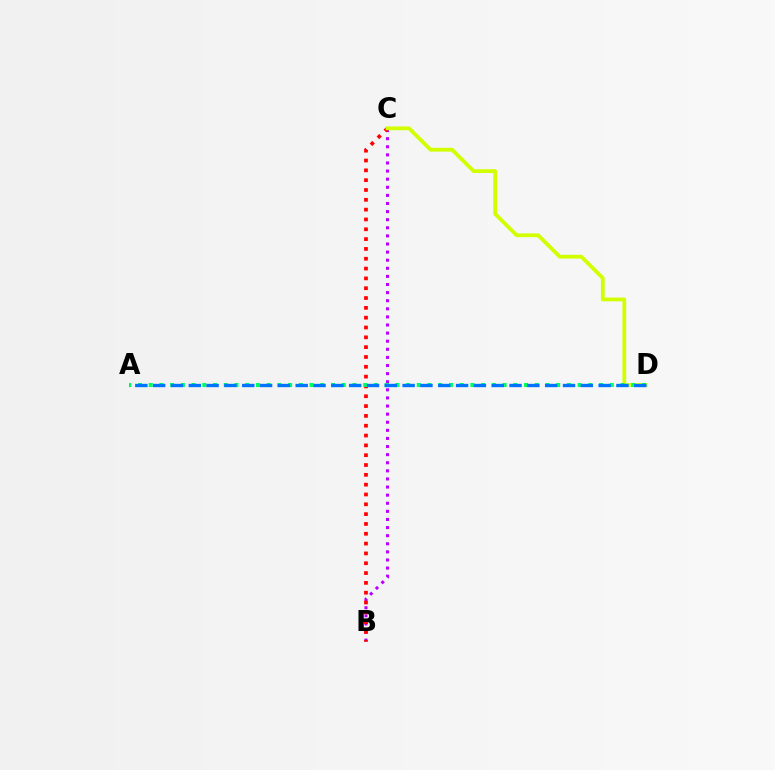{('B', 'C'): [{'color': '#b900ff', 'line_style': 'dotted', 'thickness': 2.2}, {'color': '#ff0000', 'line_style': 'dotted', 'thickness': 2.67}], ('C', 'D'): [{'color': '#d1ff00', 'line_style': 'solid', 'thickness': 2.73}], ('A', 'D'): [{'color': '#00ff5c', 'line_style': 'dotted', 'thickness': 2.91}, {'color': '#0074ff', 'line_style': 'dashed', 'thickness': 2.42}]}